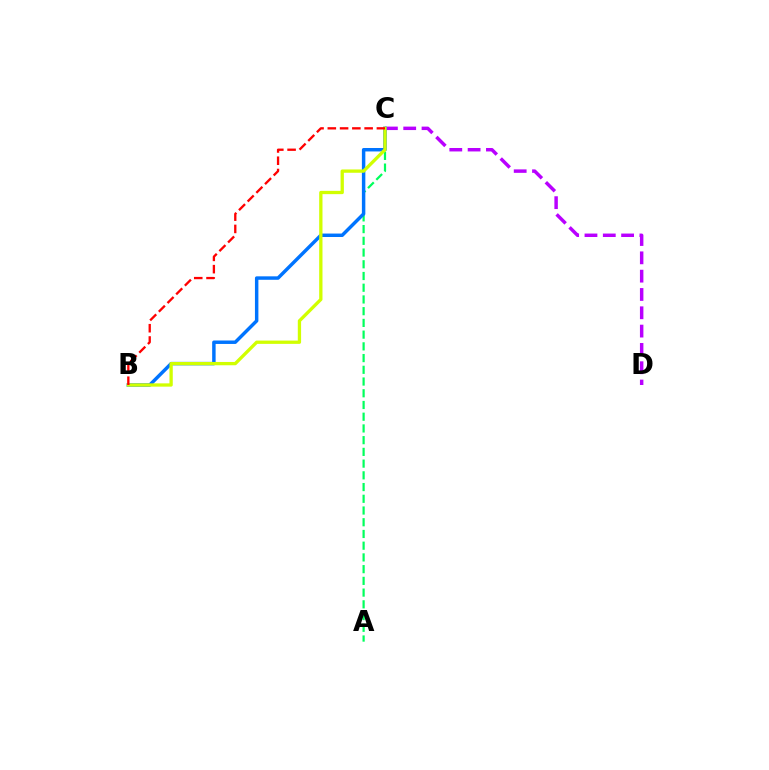{('C', 'D'): [{'color': '#b900ff', 'line_style': 'dashed', 'thickness': 2.49}], ('A', 'C'): [{'color': '#00ff5c', 'line_style': 'dashed', 'thickness': 1.59}], ('B', 'C'): [{'color': '#0074ff', 'line_style': 'solid', 'thickness': 2.49}, {'color': '#d1ff00', 'line_style': 'solid', 'thickness': 2.38}, {'color': '#ff0000', 'line_style': 'dashed', 'thickness': 1.67}]}